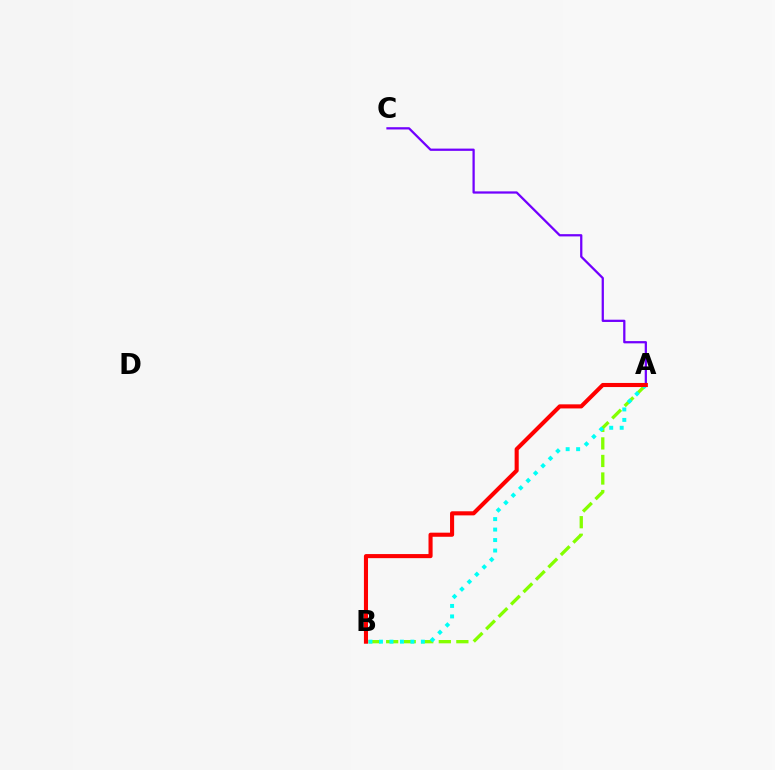{('A', 'B'): [{'color': '#84ff00', 'line_style': 'dashed', 'thickness': 2.38}, {'color': '#00fff6', 'line_style': 'dotted', 'thickness': 2.85}, {'color': '#ff0000', 'line_style': 'solid', 'thickness': 2.95}], ('A', 'C'): [{'color': '#7200ff', 'line_style': 'solid', 'thickness': 1.63}]}